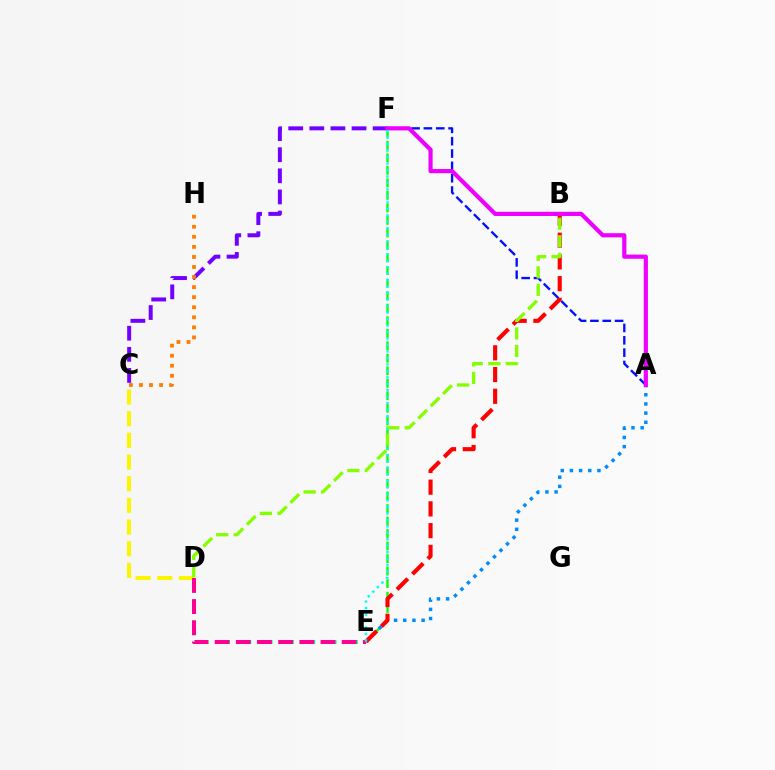{('E', 'F'): [{'color': '#08ff00', 'line_style': 'dashed', 'thickness': 1.7}, {'color': '#00fff6', 'line_style': 'dotted', 'thickness': 1.76}], ('C', 'F'): [{'color': '#7200ff', 'line_style': 'dashed', 'thickness': 2.87}], ('C', 'D'): [{'color': '#fcf500', 'line_style': 'dashed', 'thickness': 2.94}], ('D', 'E'): [{'color': '#00ff74', 'line_style': 'dotted', 'thickness': 2.9}, {'color': '#ff0094', 'line_style': 'dashed', 'thickness': 2.88}], ('A', 'E'): [{'color': '#008cff', 'line_style': 'dotted', 'thickness': 2.49}], ('C', 'H'): [{'color': '#ff7c00', 'line_style': 'dotted', 'thickness': 2.73}], ('A', 'F'): [{'color': '#0010ff', 'line_style': 'dashed', 'thickness': 1.68}, {'color': '#ee00ff', 'line_style': 'solid', 'thickness': 3.0}], ('B', 'E'): [{'color': '#ff0000', 'line_style': 'dashed', 'thickness': 2.95}], ('B', 'D'): [{'color': '#84ff00', 'line_style': 'dashed', 'thickness': 2.38}]}